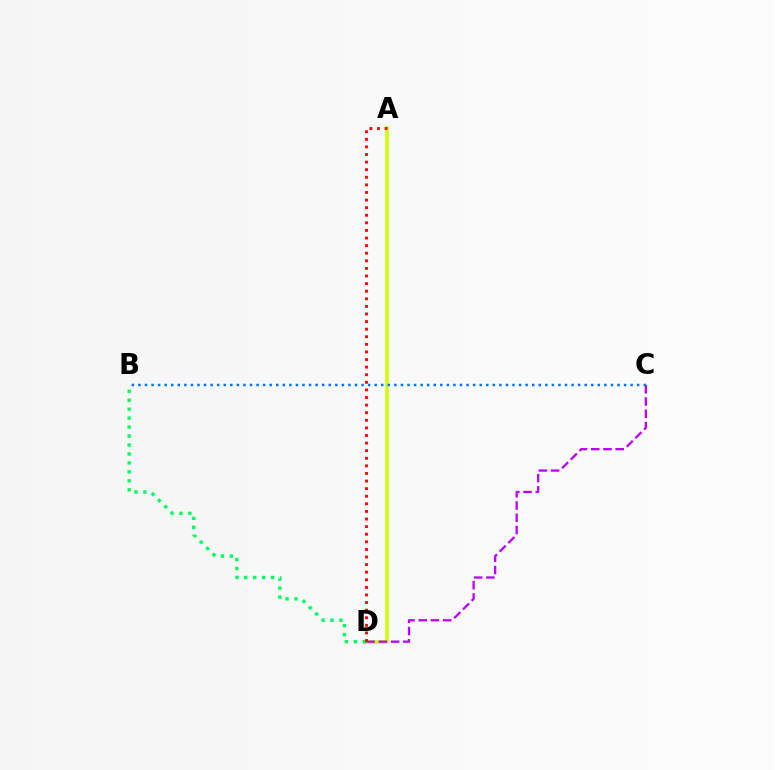{('A', 'D'): [{'color': '#d1ff00', 'line_style': 'solid', 'thickness': 2.57}, {'color': '#ff0000', 'line_style': 'dotted', 'thickness': 2.06}], ('C', 'D'): [{'color': '#b900ff', 'line_style': 'dashed', 'thickness': 1.66}], ('B', 'C'): [{'color': '#0074ff', 'line_style': 'dotted', 'thickness': 1.78}], ('B', 'D'): [{'color': '#00ff5c', 'line_style': 'dotted', 'thickness': 2.43}]}